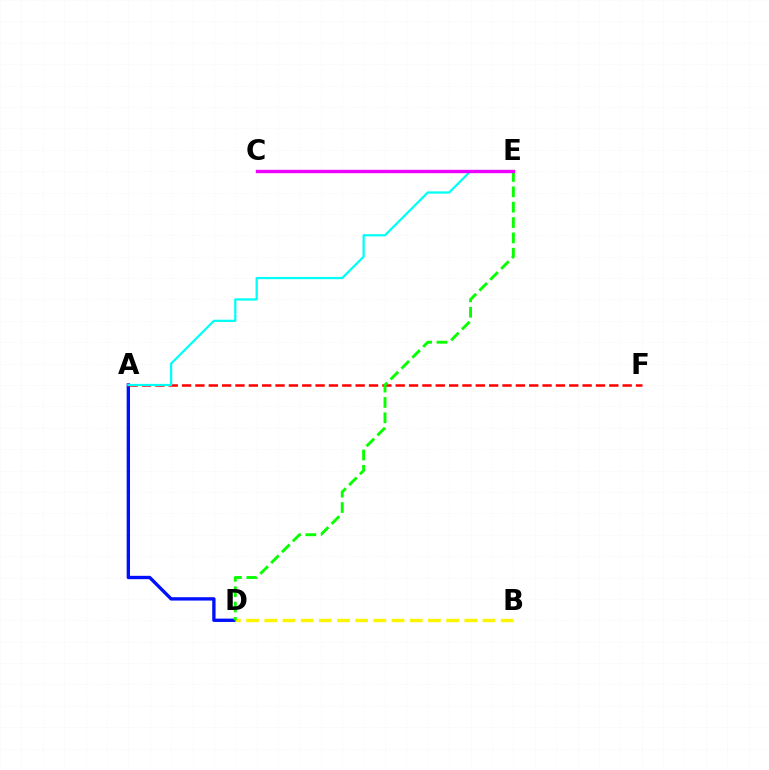{('A', 'D'): [{'color': '#0010ff', 'line_style': 'solid', 'thickness': 2.41}], ('B', 'D'): [{'color': '#fcf500', 'line_style': 'dashed', 'thickness': 2.47}], ('A', 'F'): [{'color': '#ff0000', 'line_style': 'dashed', 'thickness': 1.81}], ('D', 'E'): [{'color': '#08ff00', 'line_style': 'dashed', 'thickness': 2.09}], ('A', 'E'): [{'color': '#00fff6', 'line_style': 'solid', 'thickness': 1.61}], ('C', 'E'): [{'color': '#ee00ff', 'line_style': 'solid', 'thickness': 2.43}]}